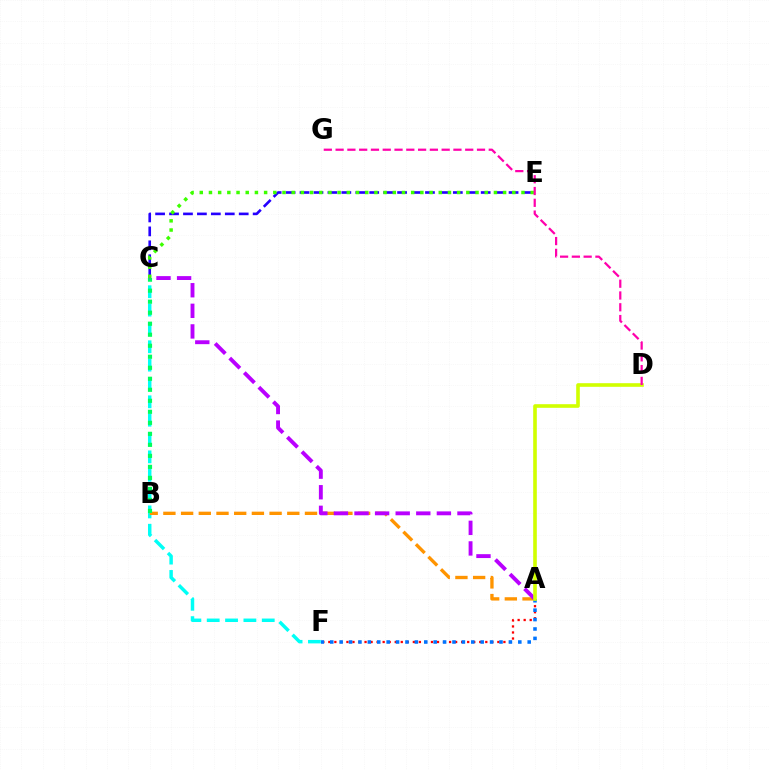{('C', 'F'): [{'color': '#00fff6', 'line_style': 'dashed', 'thickness': 2.49}], ('A', 'B'): [{'color': '#ff9400', 'line_style': 'dashed', 'thickness': 2.4}], ('B', 'C'): [{'color': '#00ff5c', 'line_style': 'dotted', 'thickness': 2.99}], ('A', 'F'): [{'color': '#ff0000', 'line_style': 'dotted', 'thickness': 1.64}, {'color': '#0074ff', 'line_style': 'dotted', 'thickness': 2.55}], ('C', 'E'): [{'color': '#2500ff', 'line_style': 'dashed', 'thickness': 1.89}, {'color': '#3dff00', 'line_style': 'dotted', 'thickness': 2.5}], ('A', 'C'): [{'color': '#b900ff', 'line_style': 'dashed', 'thickness': 2.8}], ('A', 'D'): [{'color': '#d1ff00', 'line_style': 'solid', 'thickness': 2.6}], ('D', 'G'): [{'color': '#ff00ac', 'line_style': 'dashed', 'thickness': 1.6}]}